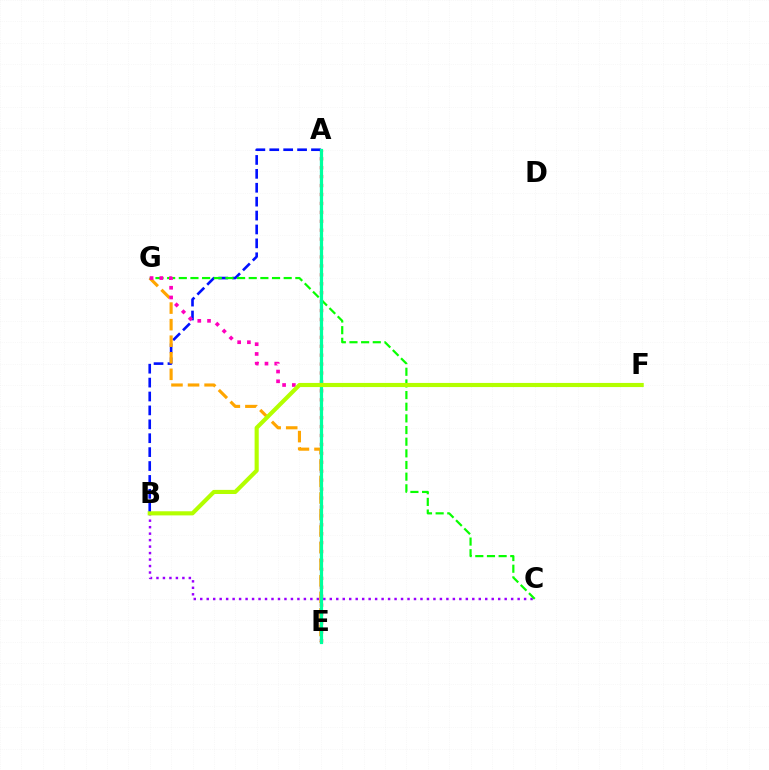{('A', 'E'): [{'color': '#00b5ff', 'line_style': 'solid', 'thickness': 1.53}, {'color': '#ff0000', 'line_style': 'dotted', 'thickness': 2.43}, {'color': '#00ff9d', 'line_style': 'solid', 'thickness': 2.3}], ('A', 'B'): [{'color': '#0010ff', 'line_style': 'dashed', 'thickness': 1.89}], ('E', 'G'): [{'color': '#ffa500', 'line_style': 'dashed', 'thickness': 2.25}], ('B', 'C'): [{'color': '#9b00ff', 'line_style': 'dotted', 'thickness': 1.76}], ('C', 'G'): [{'color': '#08ff00', 'line_style': 'dashed', 'thickness': 1.58}], ('F', 'G'): [{'color': '#ff00bd', 'line_style': 'dotted', 'thickness': 2.65}], ('B', 'F'): [{'color': '#b3ff00', 'line_style': 'solid', 'thickness': 2.97}]}